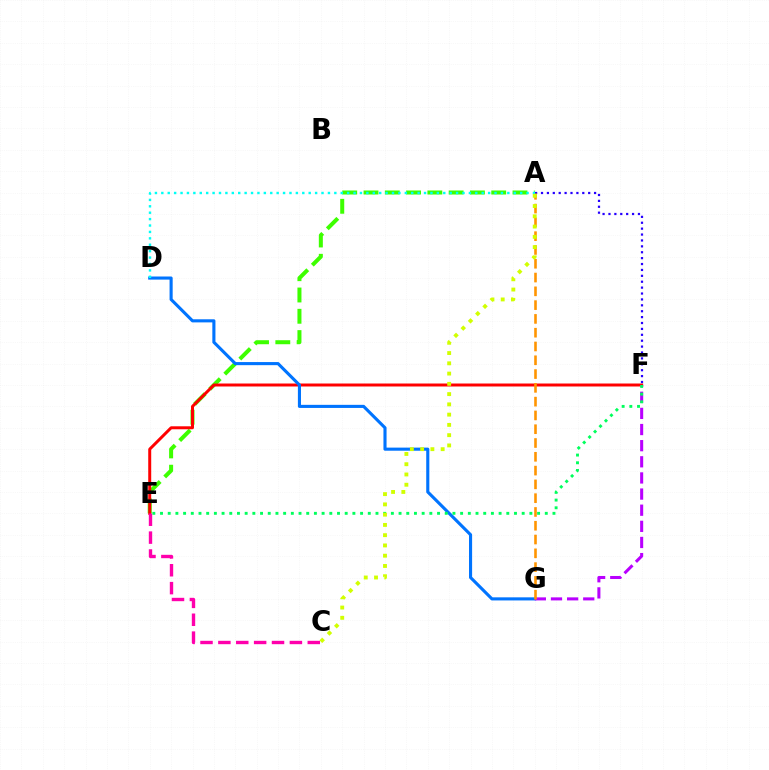{('A', 'E'): [{'color': '#3dff00', 'line_style': 'dashed', 'thickness': 2.89}], ('E', 'F'): [{'color': '#ff0000', 'line_style': 'solid', 'thickness': 2.14}, {'color': '#00ff5c', 'line_style': 'dotted', 'thickness': 2.09}], ('A', 'F'): [{'color': '#2500ff', 'line_style': 'dotted', 'thickness': 1.6}], ('D', 'G'): [{'color': '#0074ff', 'line_style': 'solid', 'thickness': 2.24}], ('F', 'G'): [{'color': '#b900ff', 'line_style': 'dashed', 'thickness': 2.19}], ('A', 'G'): [{'color': '#ff9400', 'line_style': 'dashed', 'thickness': 1.87}], ('C', 'E'): [{'color': '#ff00ac', 'line_style': 'dashed', 'thickness': 2.43}], ('A', 'D'): [{'color': '#00fff6', 'line_style': 'dotted', 'thickness': 1.74}], ('A', 'C'): [{'color': '#d1ff00', 'line_style': 'dotted', 'thickness': 2.79}]}